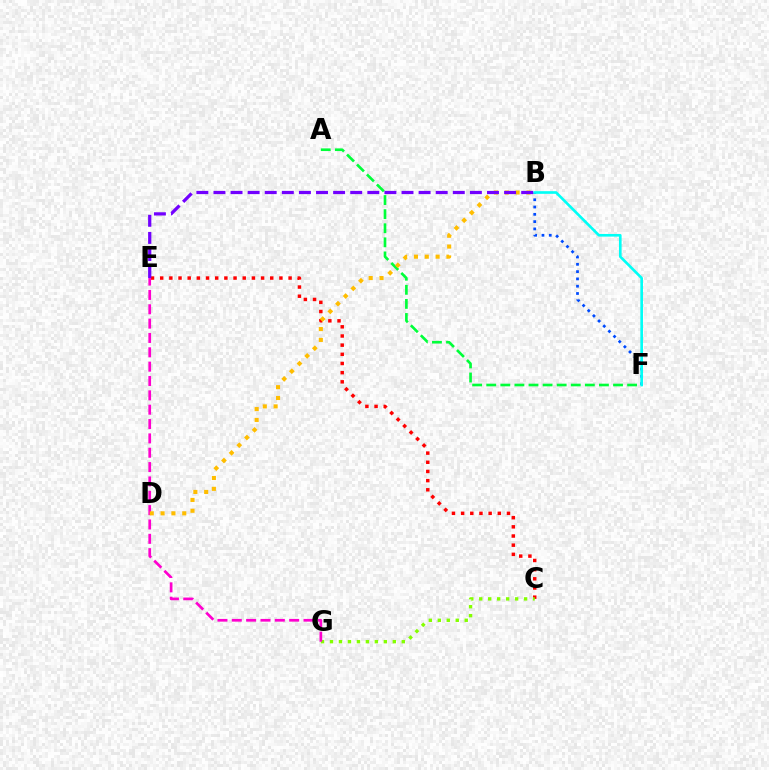{('C', 'E'): [{'color': '#ff0000', 'line_style': 'dotted', 'thickness': 2.49}], ('B', 'F'): [{'color': '#004bff', 'line_style': 'dotted', 'thickness': 1.98}, {'color': '#00fff6', 'line_style': 'solid', 'thickness': 1.9}], ('C', 'G'): [{'color': '#84ff00', 'line_style': 'dotted', 'thickness': 2.44}], ('A', 'F'): [{'color': '#00ff39', 'line_style': 'dashed', 'thickness': 1.91}], ('E', 'G'): [{'color': '#ff00cf', 'line_style': 'dashed', 'thickness': 1.95}], ('B', 'D'): [{'color': '#ffbd00', 'line_style': 'dotted', 'thickness': 2.94}], ('B', 'E'): [{'color': '#7200ff', 'line_style': 'dashed', 'thickness': 2.32}]}